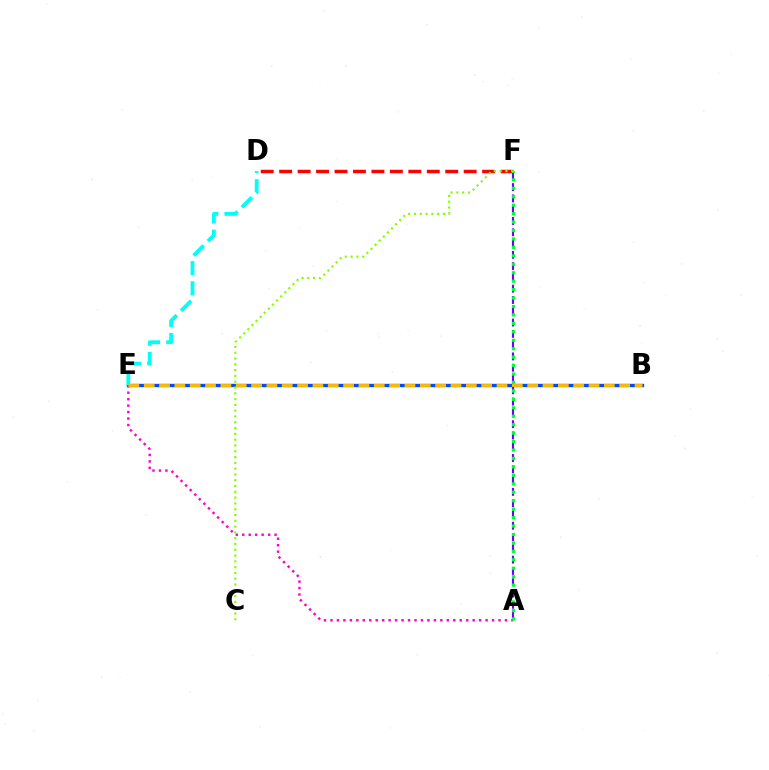{('B', 'E'): [{'color': '#004bff', 'line_style': 'solid', 'thickness': 2.43}, {'color': '#ffbd00', 'line_style': 'dashed', 'thickness': 2.08}], ('A', 'F'): [{'color': '#7200ff', 'line_style': 'dashed', 'thickness': 1.53}, {'color': '#00ff39', 'line_style': 'dotted', 'thickness': 2.29}], ('A', 'E'): [{'color': '#ff00cf', 'line_style': 'dotted', 'thickness': 1.76}], ('D', 'E'): [{'color': '#00fff6', 'line_style': 'dashed', 'thickness': 2.74}], ('D', 'F'): [{'color': '#ff0000', 'line_style': 'dashed', 'thickness': 2.51}], ('C', 'F'): [{'color': '#84ff00', 'line_style': 'dotted', 'thickness': 1.57}]}